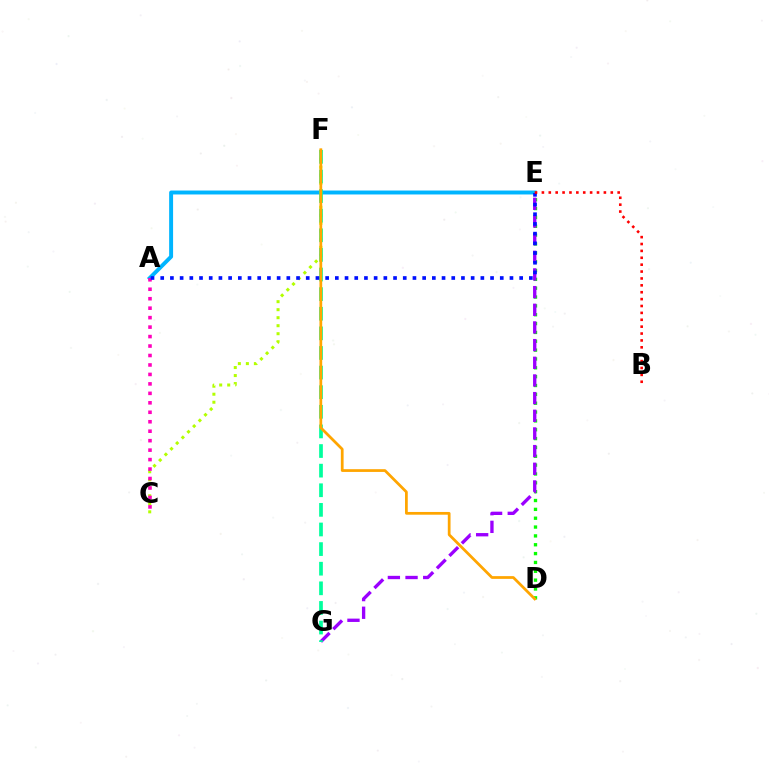{('C', 'F'): [{'color': '#b3ff00', 'line_style': 'dotted', 'thickness': 2.18}], ('D', 'E'): [{'color': '#08ff00', 'line_style': 'dotted', 'thickness': 2.4}], ('A', 'E'): [{'color': '#00b5ff', 'line_style': 'solid', 'thickness': 2.84}, {'color': '#0010ff', 'line_style': 'dotted', 'thickness': 2.64}], ('E', 'G'): [{'color': '#9b00ff', 'line_style': 'dashed', 'thickness': 2.4}], ('A', 'C'): [{'color': '#ff00bd', 'line_style': 'dotted', 'thickness': 2.57}], ('F', 'G'): [{'color': '#00ff9d', 'line_style': 'dashed', 'thickness': 2.66}], ('D', 'F'): [{'color': '#ffa500', 'line_style': 'solid', 'thickness': 1.98}], ('B', 'E'): [{'color': '#ff0000', 'line_style': 'dotted', 'thickness': 1.87}]}